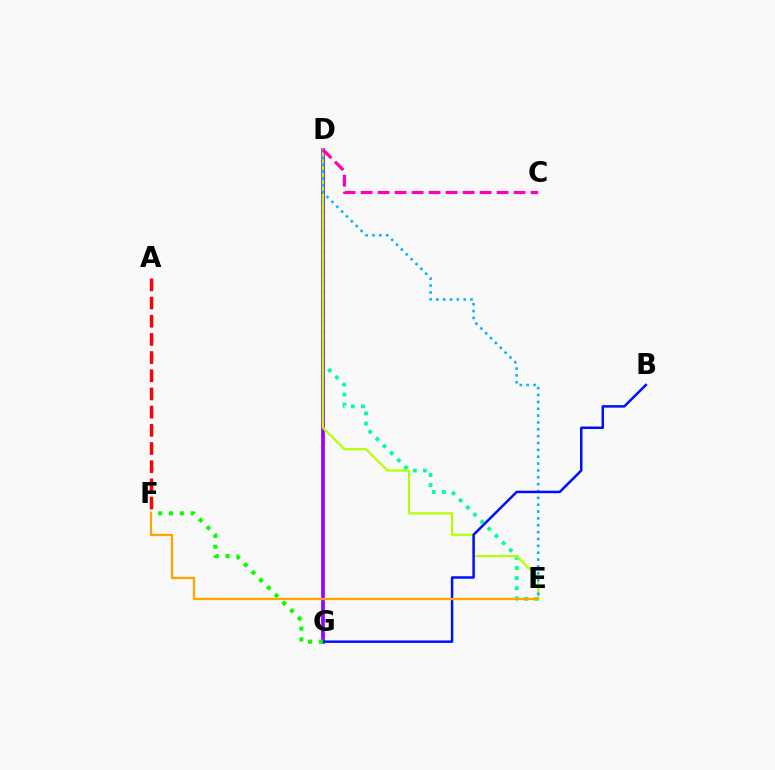{('D', 'E'): [{'color': '#00ff9d', 'line_style': 'dotted', 'thickness': 2.74}, {'color': '#b3ff00', 'line_style': 'solid', 'thickness': 1.56}, {'color': '#00b5ff', 'line_style': 'dotted', 'thickness': 1.86}], ('D', 'G'): [{'color': '#9b00ff', 'line_style': 'solid', 'thickness': 2.65}], ('A', 'F'): [{'color': '#ff0000', 'line_style': 'dashed', 'thickness': 2.47}], ('B', 'G'): [{'color': '#0010ff', 'line_style': 'solid', 'thickness': 1.8}], ('F', 'G'): [{'color': '#08ff00', 'line_style': 'dotted', 'thickness': 2.95}], ('C', 'D'): [{'color': '#ff00bd', 'line_style': 'dashed', 'thickness': 2.31}], ('E', 'F'): [{'color': '#ffa500', 'line_style': 'solid', 'thickness': 1.65}]}